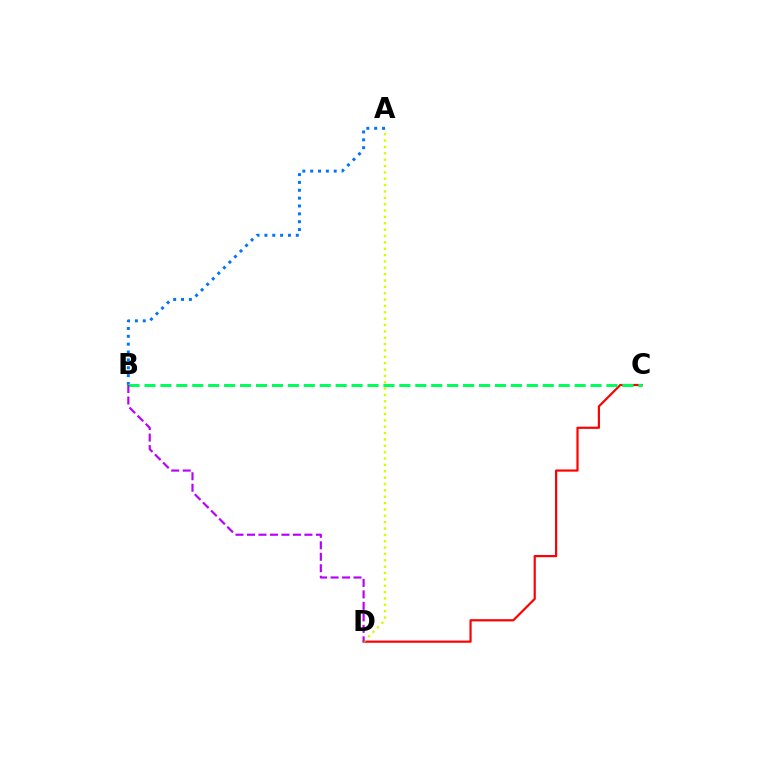{('C', 'D'): [{'color': '#ff0000', 'line_style': 'solid', 'thickness': 1.57}], ('A', 'D'): [{'color': '#d1ff00', 'line_style': 'dotted', 'thickness': 1.73}], ('A', 'B'): [{'color': '#0074ff', 'line_style': 'dotted', 'thickness': 2.13}], ('B', 'C'): [{'color': '#00ff5c', 'line_style': 'dashed', 'thickness': 2.16}], ('B', 'D'): [{'color': '#b900ff', 'line_style': 'dashed', 'thickness': 1.56}]}